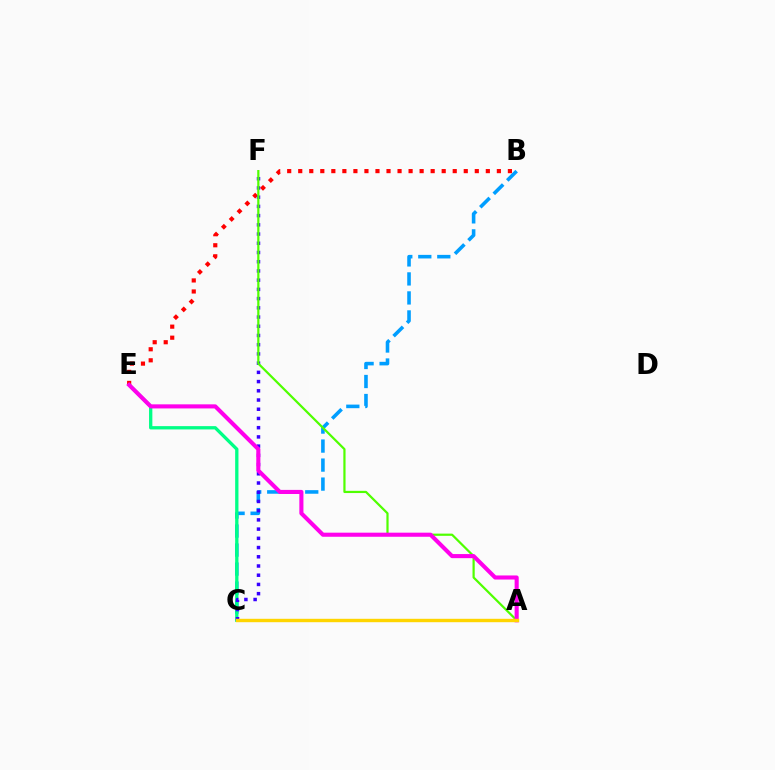{('B', 'C'): [{'color': '#009eff', 'line_style': 'dashed', 'thickness': 2.58}], ('B', 'E'): [{'color': '#ff0000', 'line_style': 'dotted', 'thickness': 3.0}], ('C', 'E'): [{'color': '#00ff86', 'line_style': 'solid', 'thickness': 2.38}], ('C', 'F'): [{'color': '#3700ff', 'line_style': 'dotted', 'thickness': 2.51}], ('A', 'F'): [{'color': '#4fff00', 'line_style': 'solid', 'thickness': 1.59}], ('A', 'E'): [{'color': '#ff00ed', 'line_style': 'solid', 'thickness': 2.94}], ('A', 'C'): [{'color': '#ffd500', 'line_style': 'solid', 'thickness': 2.45}]}